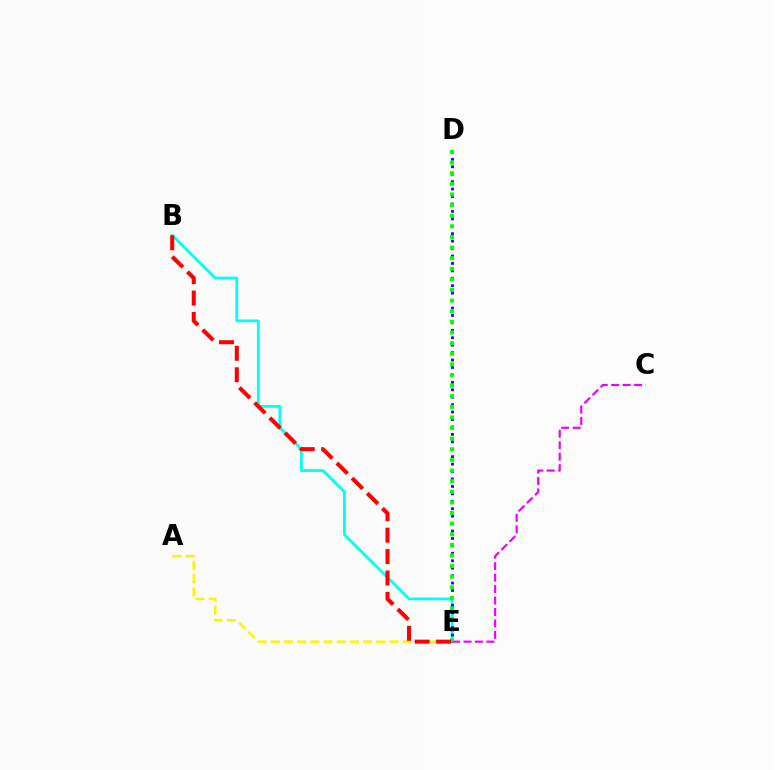{('B', 'E'): [{'color': '#00fff6', 'line_style': 'solid', 'thickness': 2.01}, {'color': '#ff0000', 'line_style': 'dashed', 'thickness': 2.91}], ('D', 'E'): [{'color': '#0010ff', 'line_style': 'dotted', 'thickness': 2.02}, {'color': '#08ff00', 'line_style': 'dotted', 'thickness': 2.88}], ('C', 'E'): [{'color': '#ee00ff', 'line_style': 'dashed', 'thickness': 1.56}], ('A', 'E'): [{'color': '#fcf500', 'line_style': 'dashed', 'thickness': 1.79}]}